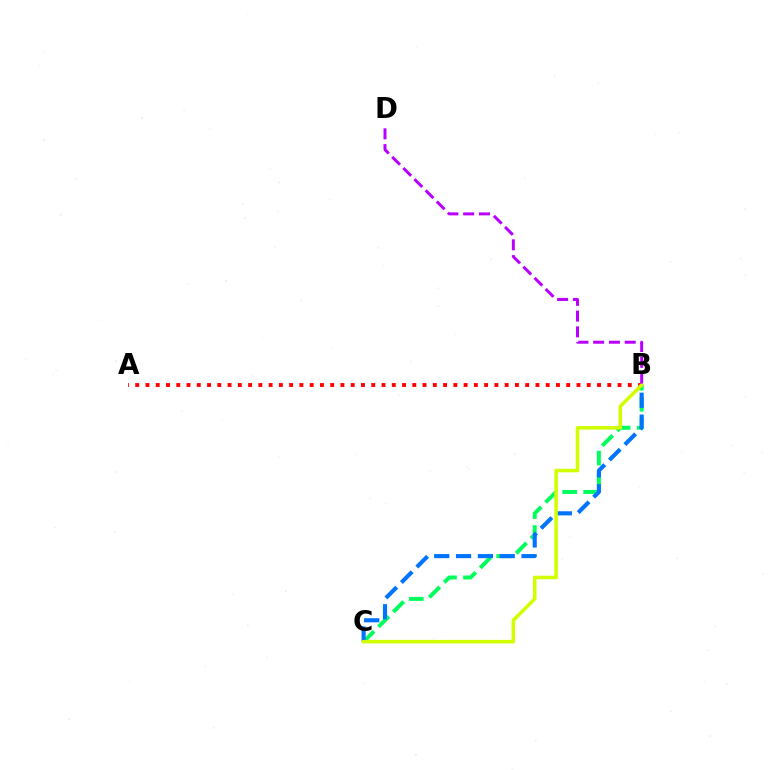{('B', 'C'): [{'color': '#00ff5c', 'line_style': 'dashed', 'thickness': 2.86}, {'color': '#0074ff', 'line_style': 'dashed', 'thickness': 2.97}, {'color': '#d1ff00', 'line_style': 'solid', 'thickness': 2.54}], ('A', 'B'): [{'color': '#ff0000', 'line_style': 'dotted', 'thickness': 2.79}], ('B', 'D'): [{'color': '#b900ff', 'line_style': 'dashed', 'thickness': 2.14}]}